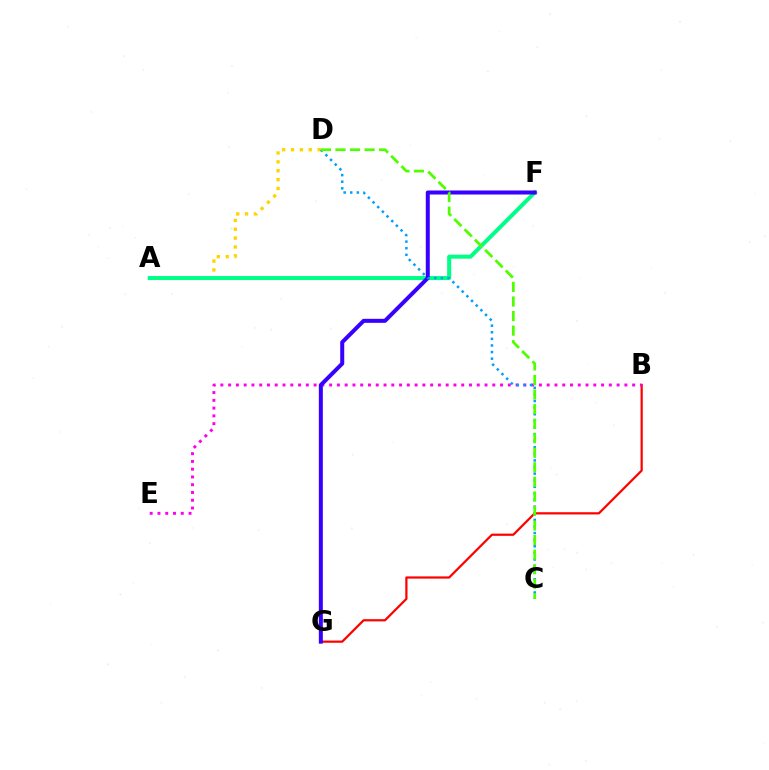{('B', 'G'): [{'color': '#ff0000', 'line_style': 'solid', 'thickness': 1.6}], ('B', 'E'): [{'color': '#ff00ed', 'line_style': 'dotted', 'thickness': 2.11}], ('A', 'D'): [{'color': '#ffd500', 'line_style': 'dotted', 'thickness': 2.41}], ('A', 'F'): [{'color': '#00ff86', 'line_style': 'solid', 'thickness': 2.89}], ('F', 'G'): [{'color': '#3700ff', 'line_style': 'solid', 'thickness': 2.88}], ('C', 'D'): [{'color': '#009eff', 'line_style': 'dotted', 'thickness': 1.79}, {'color': '#4fff00', 'line_style': 'dashed', 'thickness': 1.98}]}